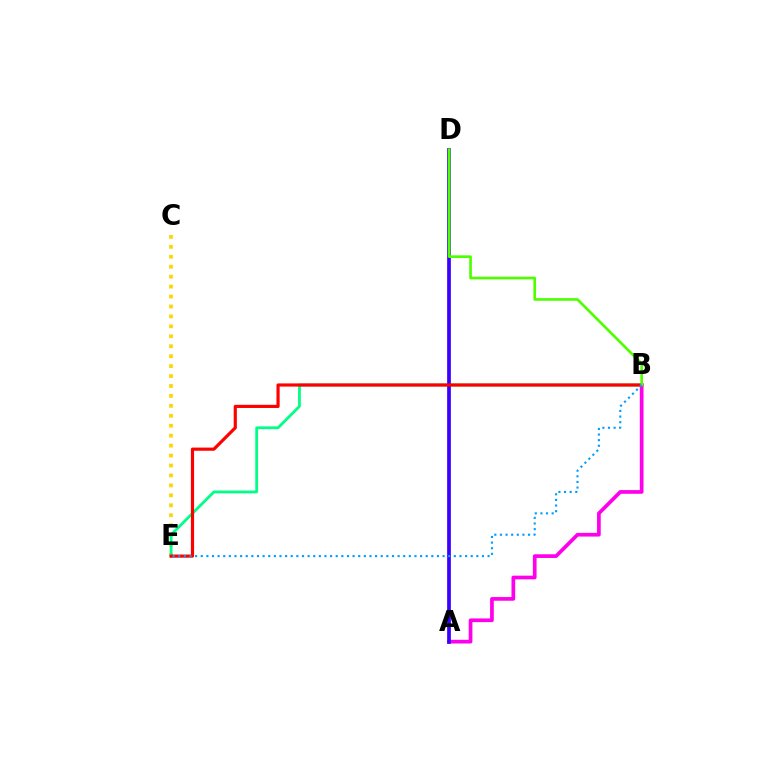{('C', 'E'): [{'color': '#ffd500', 'line_style': 'dotted', 'thickness': 2.7}], ('B', 'E'): [{'color': '#00ff86', 'line_style': 'solid', 'thickness': 2.01}, {'color': '#ff0000', 'line_style': 'solid', 'thickness': 2.28}, {'color': '#009eff', 'line_style': 'dotted', 'thickness': 1.53}], ('A', 'B'): [{'color': '#ff00ed', 'line_style': 'solid', 'thickness': 2.66}], ('A', 'D'): [{'color': '#3700ff', 'line_style': 'solid', 'thickness': 2.66}], ('B', 'D'): [{'color': '#4fff00', 'line_style': 'solid', 'thickness': 1.91}]}